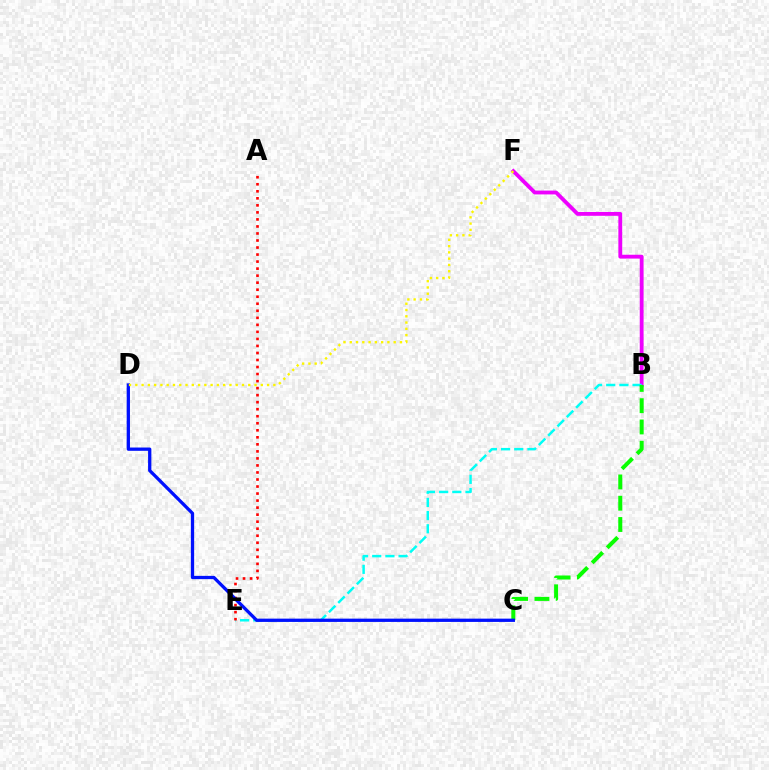{('B', 'F'): [{'color': '#ee00ff', 'line_style': 'solid', 'thickness': 2.76}], ('B', 'E'): [{'color': '#00fff6', 'line_style': 'dashed', 'thickness': 1.79}], ('B', 'C'): [{'color': '#08ff00', 'line_style': 'dashed', 'thickness': 2.89}], ('A', 'E'): [{'color': '#ff0000', 'line_style': 'dotted', 'thickness': 1.91}], ('C', 'D'): [{'color': '#0010ff', 'line_style': 'solid', 'thickness': 2.36}], ('D', 'F'): [{'color': '#fcf500', 'line_style': 'dotted', 'thickness': 1.7}]}